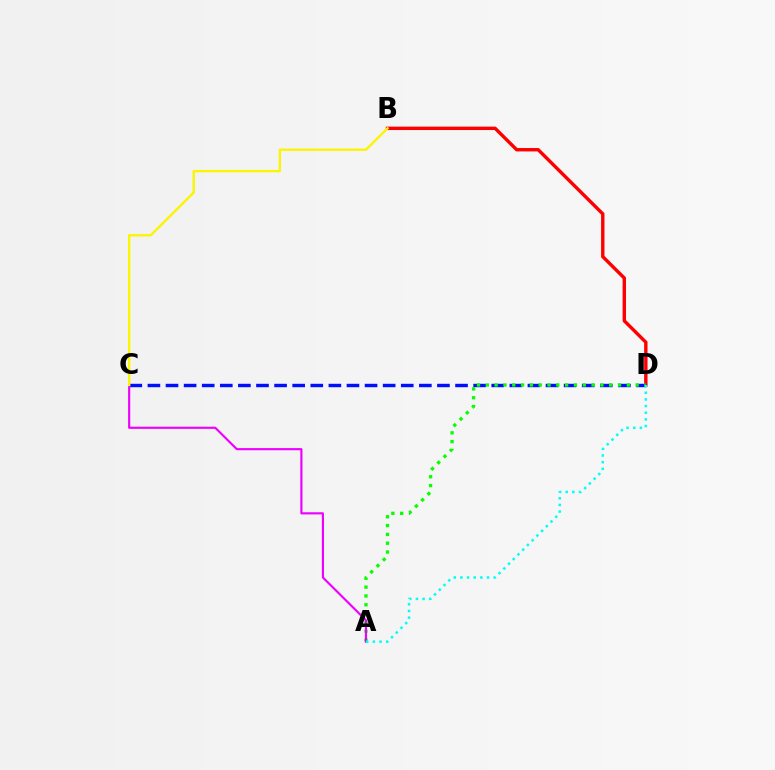{('B', 'D'): [{'color': '#ff0000', 'line_style': 'solid', 'thickness': 2.44}], ('C', 'D'): [{'color': '#0010ff', 'line_style': 'dashed', 'thickness': 2.46}], ('A', 'D'): [{'color': '#08ff00', 'line_style': 'dotted', 'thickness': 2.39}, {'color': '#00fff6', 'line_style': 'dotted', 'thickness': 1.81}], ('A', 'C'): [{'color': '#ee00ff', 'line_style': 'solid', 'thickness': 1.55}], ('B', 'C'): [{'color': '#fcf500', 'line_style': 'solid', 'thickness': 1.7}]}